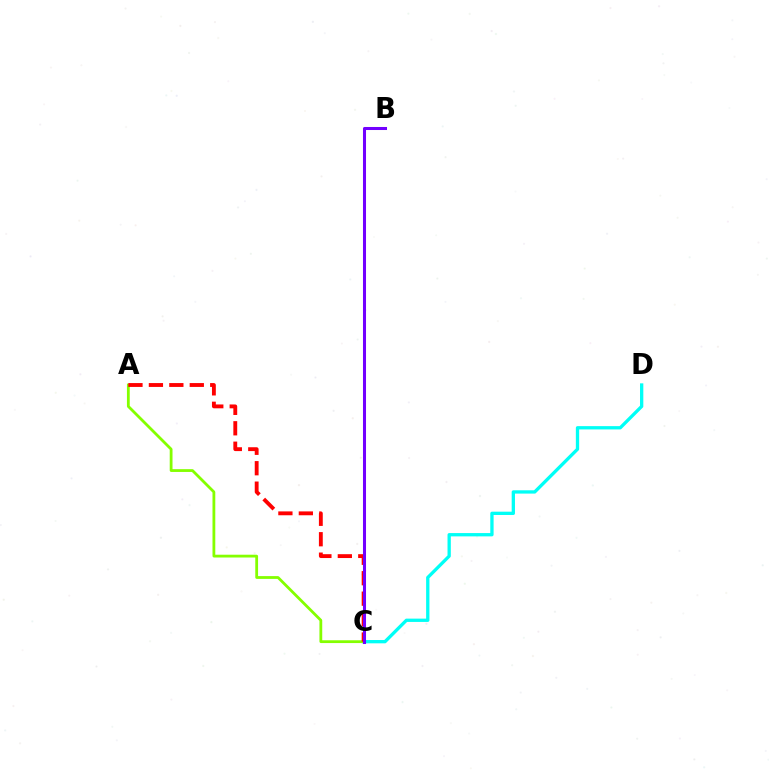{('C', 'D'): [{'color': '#00fff6', 'line_style': 'solid', 'thickness': 2.38}], ('A', 'C'): [{'color': '#84ff00', 'line_style': 'solid', 'thickness': 2.01}, {'color': '#ff0000', 'line_style': 'dashed', 'thickness': 2.78}], ('B', 'C'): [{'color': '#7200ff', 'line_style': 'solid', 'thickness': 2.19}]}